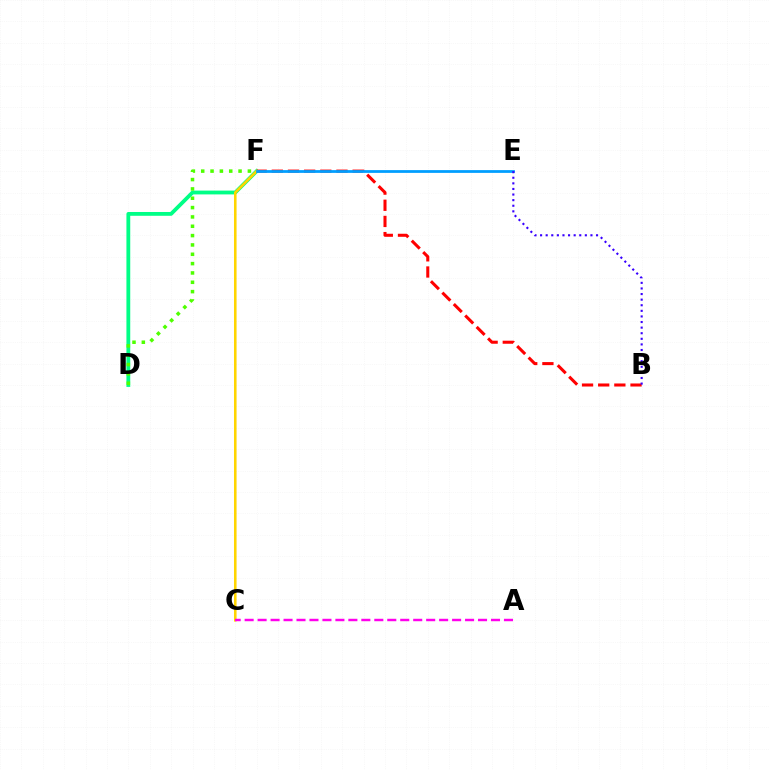{('D', 'F'): [{'color': '#00ff86', 'line_style': 'solid', 'thickness': 2.74}, {'color': '#4fff00', 'line_style': 'dotted', 'thickness': 2.54}], ('B', 'F'): [{'color': '#ff0000', 'line_style': 'dashed', 'thickness': 2.2}], ('C', 'F'): [{'color': '#ffd500', 'line_style': 'solid', 'thickness': 1.86}], ('E', 'F'): [{'color': '#009eff', 'line_style': 'solid', 'thickness': 1.99}], ('A', 'C'): [{'color': '#ff00ed', 'line_style': 'dashed', 'thickness': 1.76}], ('B', 'E'): [{'color': '#3700ff', 'line_style': 'dotted', 'thickness': 1.52}]}